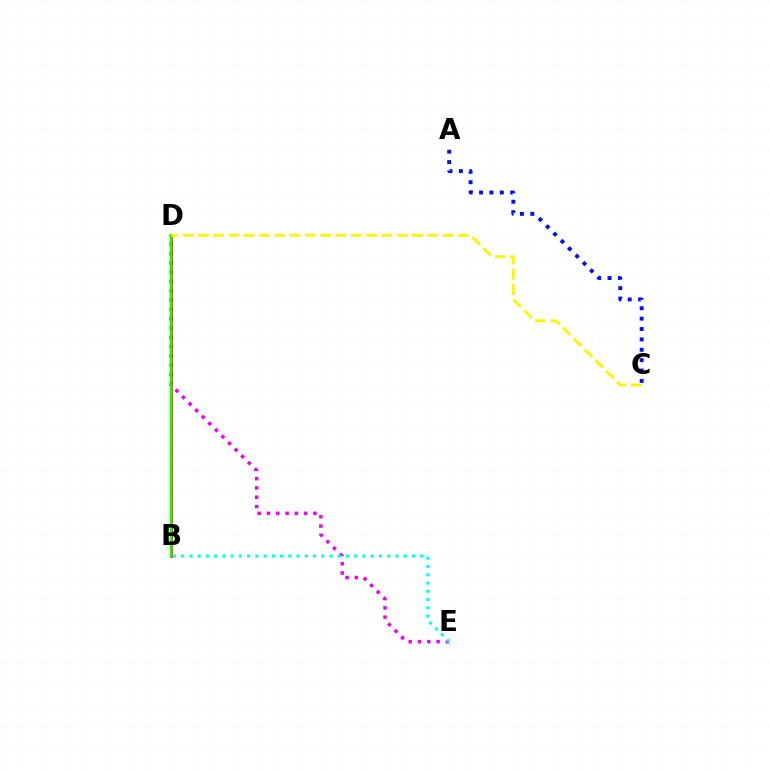{('A', 'C'): [{'color': '#0010ff', 'line_style': 'dotted', 'thickness': 2.82}], ('D', 'E'): [{'color': '#ee00ff', 'line_style': 'dotted', 'thickness': 2.53}], ('B', 'D'): [{'color': '#ff0000', 'line_style': 'solid', 'thickness': 1.81}, {'color': '#08ff00', 'line_style': 'solid', 'thickness': 1.77}], ('C', 'D'): [{'color': '#fcf500', 'line_style': 'dashed', 'thickness': 2.08}], ('B', 'E'): [{'color': '#00fff6', 'line_style': 'dotted', 'thickness': 2.24}]}